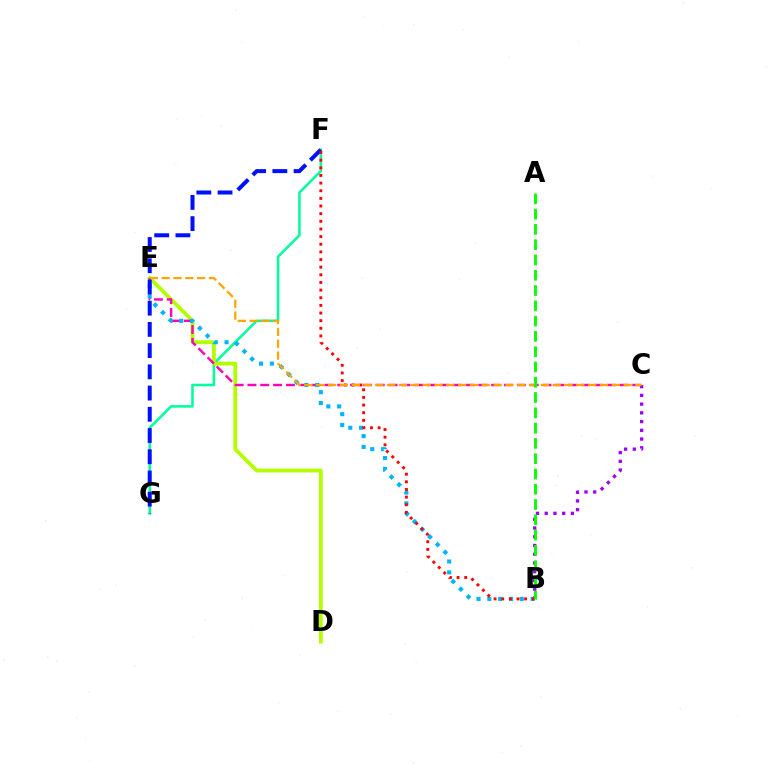{('B', 'C'): [{'color': '#9b00ff', 'line_style': 'dotted', 'thickness': 2.37}], ('F', 'G'): [{'color': '#00ff9d', 'line_style': 'solid', 'thickness': 1.84}, {'color': '#0010ff', 'line_style': 'dashed', 'thickness': 2.88}], ('D', 'E'): [{'color': '#b3ff00', 'line_style': 'solid', 'thickness': 2.74}], ('C', 'E'): [{'color': '#ff00bd', 'line_style': 'dashed', 'thickness': 1.74}, {'color': '#ffa500', 'line_style': 'dashed', 'thickness': 1.61}], ('B', 'E'): [{'color': '#00b5ff', 'line_style': 'dotted', 'thickness': 2.94}], ('B', 'F'): [{'color': '#ff0000', 'line_style': 'dotted', 'thickness': 2.08}], ('A', 'B'): [{'color': '#08ff00', 'line_style': 'dashed', 'thickness': 2.08}]}